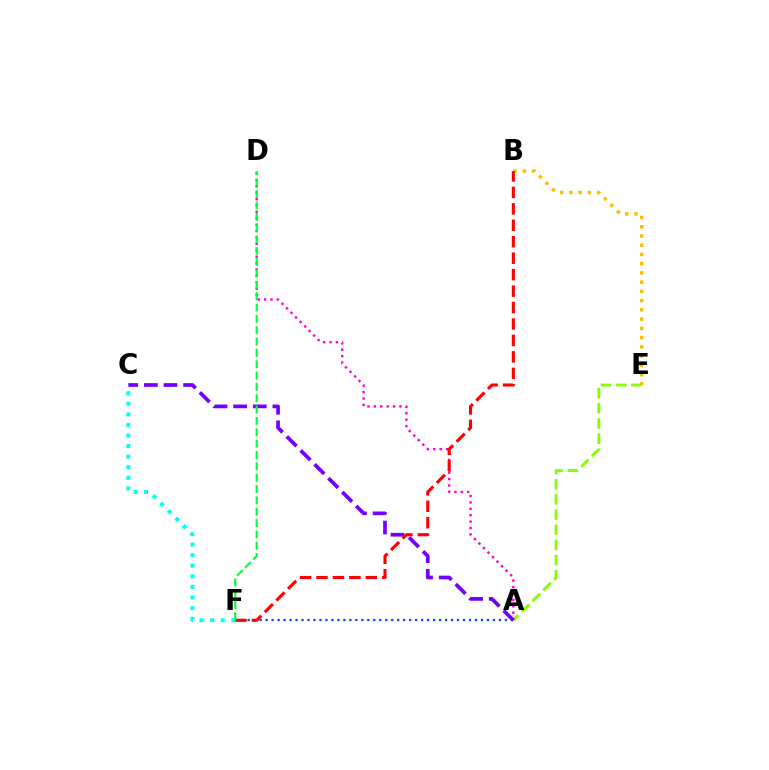{('A', 'E'): [{'color': '#84ff00', 'line_style': 'dashed', 'thickness': 2.06}], ('A', 'D'): [{'color': '#ff00cf', 'line_style': 'dotted', 'thickness': 1.74}], ('A', 'F'): [{'color': '#004bff', 'line_style': 'dotted', 'thickness': 1.63}], ('B', 'E'): [{'color': '#ffbd00', 'line_style': 'dotted', 'thickness': 2.51}], ('A', 'C'): [{'color': '#7200ff', 'line_style': 'dashed', 'thickness': 2.67}], ('C', 'F'): [{'color': '#00fff6', 'line_style': 'dotted', 'thickness': 2.88}], ('B', 'F'): [{'color': '#ff0000', 'line_style': 'dashed', 'thickness': 2.23}], ('D', 'F'): [{'color': '#00ff39', 'line_style': 'dashed', 'thickness': 1.54}]}